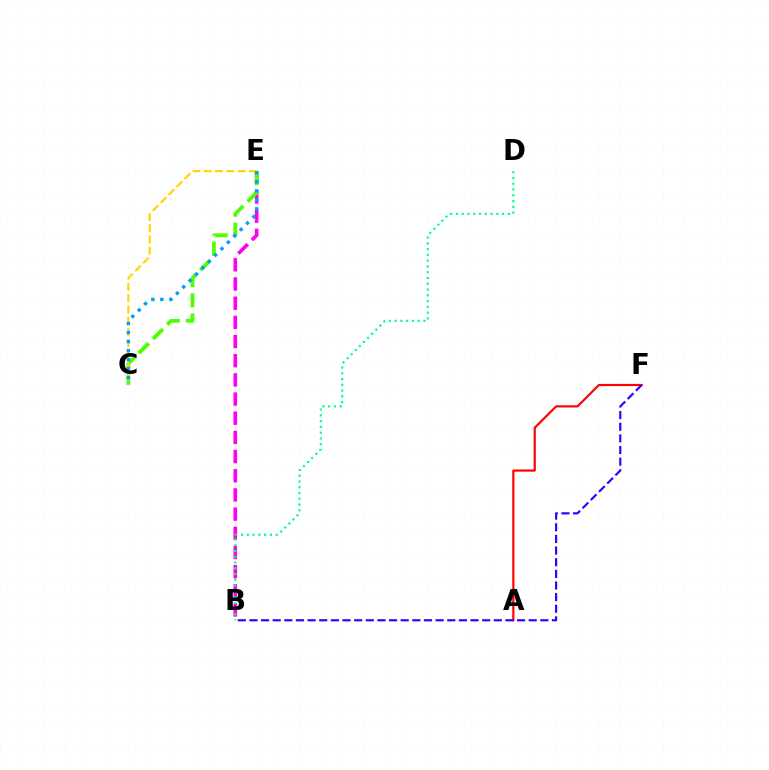{('B', 'E'): [{'color': '#ff00ed', 'line_style': 'dashed', 'thickness': 2.6}], ('A', 'F'): [{'color': '#ff0000', 'line_style': 'solid', 'thickness': 1.57}], ('C', 'E'): [{'color': '#4fff00', 'line_style': 'dashed', 'thickness': 2.74}, {'color': '#ffd500', 'line_style': 'dashed', 'thickness': 1.53}, {'color': '#009eff', 'line_style': 'dotted', 'thickness': 2.45}], ('B', 'F'): [{'color': '#3700ff', 'line_style': 'dashed', 'thickness': 1.58}], ('B', 'D'): [{'color': '#00ff86', 'line_style': 'dotted', 'thickness': 1.57}]}